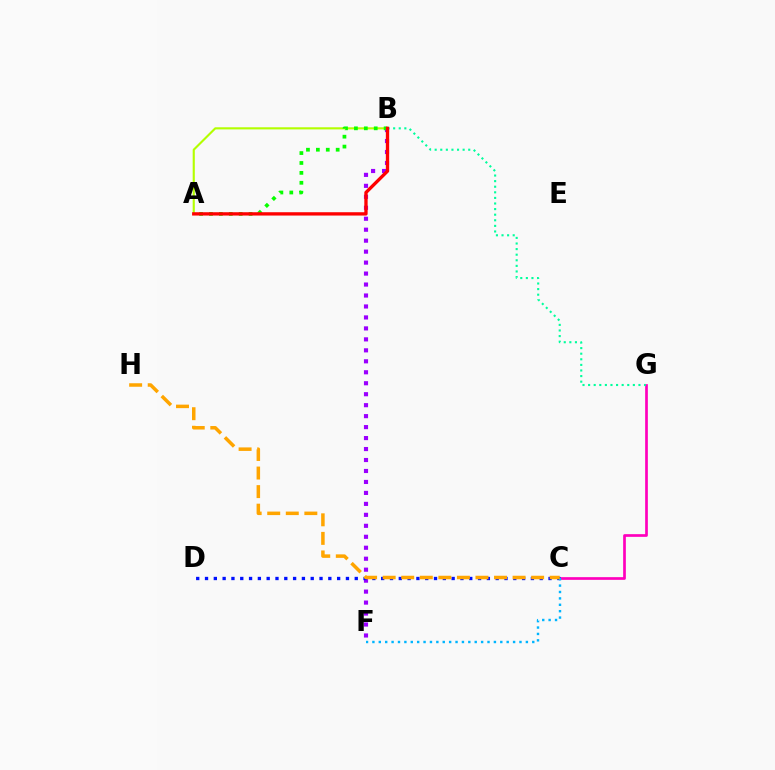{('B', 'F'): [{'color': '#9b00ff', 'line_style': 'dotted', 'thickness': 2.98}], ('C', 'G'): [{'color': '#ff00bd', 'line_style': 'solid', 'thickness': 1.94}], ('A', 'B'): [{'color': '#b3ff00', 'line_style': 'solid', 'thickness': 1.53}, {'color': '#08ff00', 'line_style': 'dotted', 'thickness': 2.69}, {'color': '#ff0000', 'line_style': 'solid', 'thickness': 2.39}], ('C', 'D'): [{'color': '#0010ff', 'line_style': 'dotted', 'thickness': 2.39}], ('B', 'G'): [{'color': '#00ff9d', 'line_style': 'dotted', 'thickness': 1.52}], ('C', 'F'): [{'color': '#00b5ff', 'line_style': 'dotted', 'thickness': 1.74}], ('C', 'H'): [{'color': '#ffa500', 'line_style': 'dashed', 'thickness': 2.52}]}